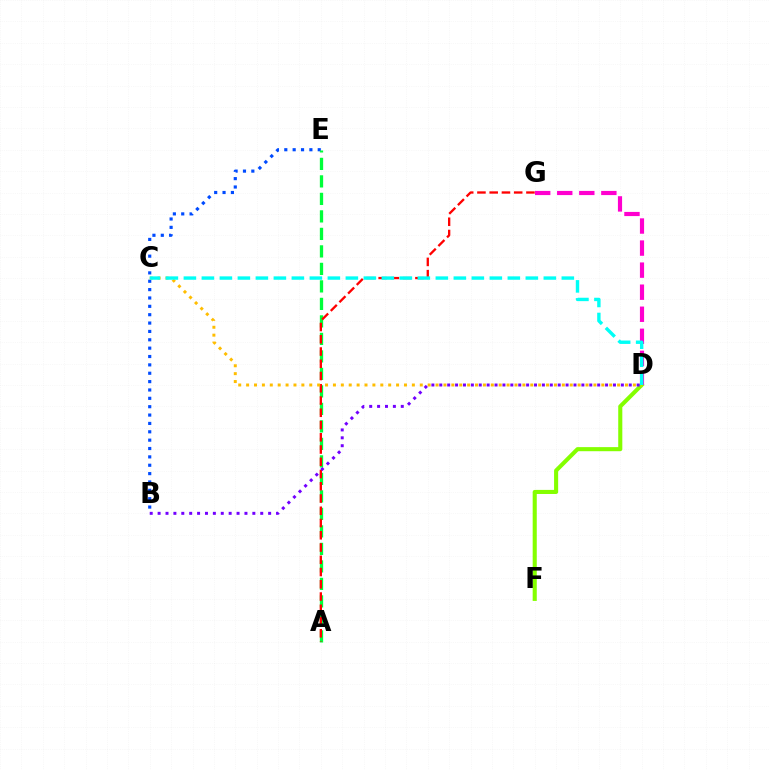{('B', 'E'): [{'color': '#004bff', 'line_style': 'dotted', 'thickness': 2.27}], ('D', 'F'): [{'color': '#84ff00', 'line_style': 'solid', 'thickness': 2.94}], ('D', 'G'): [{'color': '#ff00cf', 'line_style': 'dashed', 'thickness': 3.0}], ('A', 'E'): [{'color': '#00ff39', 'line_style': 'dashed', 'thickness': 2.38}], ('A', 'G'): [{'color': '#ff0000', 'line_style': 'dashed', 'thickness': 1.66}], ('C', 'D'): [{'color': '#ffbd00', 'line_style': 'dotted', 'thickness': 2.14}, {'color': '#00fff6', 'line_style': 'dashed', 'thickness': 2.44}], ('B', 'D'): [{'color': '#7200ff', 'line_style': 'dotted', 'thickness': 2.14}]}